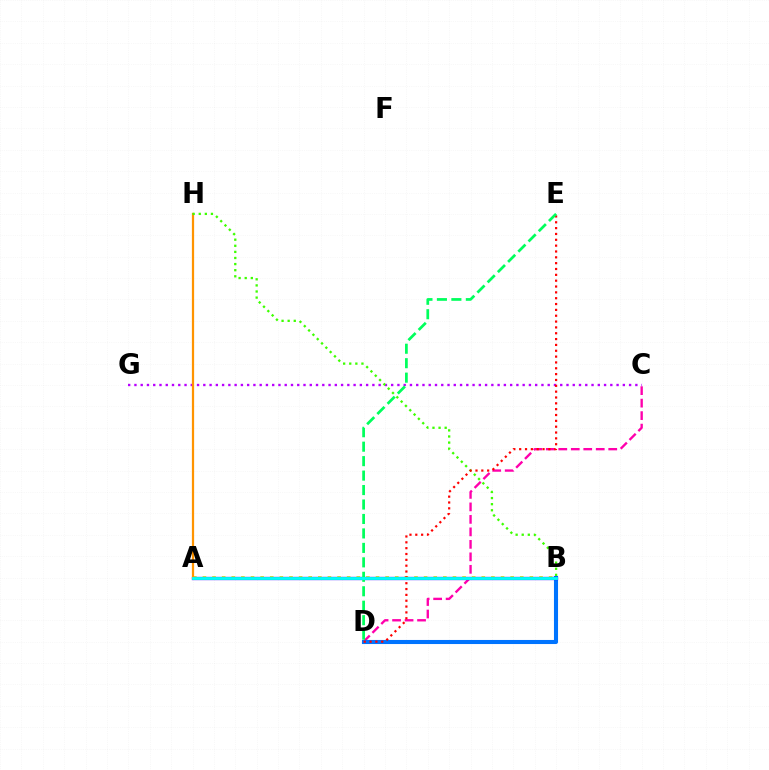{('A', 'B'): [{'color': '#d1ff00', 'line_style': 'dotted', 'thickness': 2.61}, {'color': '#2500ff', 'line_style': 'solid', 'thickness': 2.37}, {'color': '#00fff6', 'line_style': 'solid', 'thickness': 2.07}], ('C', 'D'): [{'color': '#ff00ac', 'line_style': 'dashed', 'thickness': 1.7}], ('C', 'G'): [{'color': '#b900ff', 'line_style': 'dotted', 'thickness': 1.7}], ('B', 'D'): [{'color': '#0074ff', 'line_style': 'solid', 'thickness': 2.94}], ('A', 'H'): [{'color': '#ff9400', 'line_style': 'solid', 'thickness': 1.61}], ('B', 'H'): [{'color': '#3dff00', 'line_style': 'dotted', 'thickness': 1.66}], ('D', 'E'): [{'color': '#ff0000', 'line_style': 'dotted', 'thickness': 1.59}, {'color': '#00ff5c', 'line_style': 'dashed', 'thickness': 1.96}]}